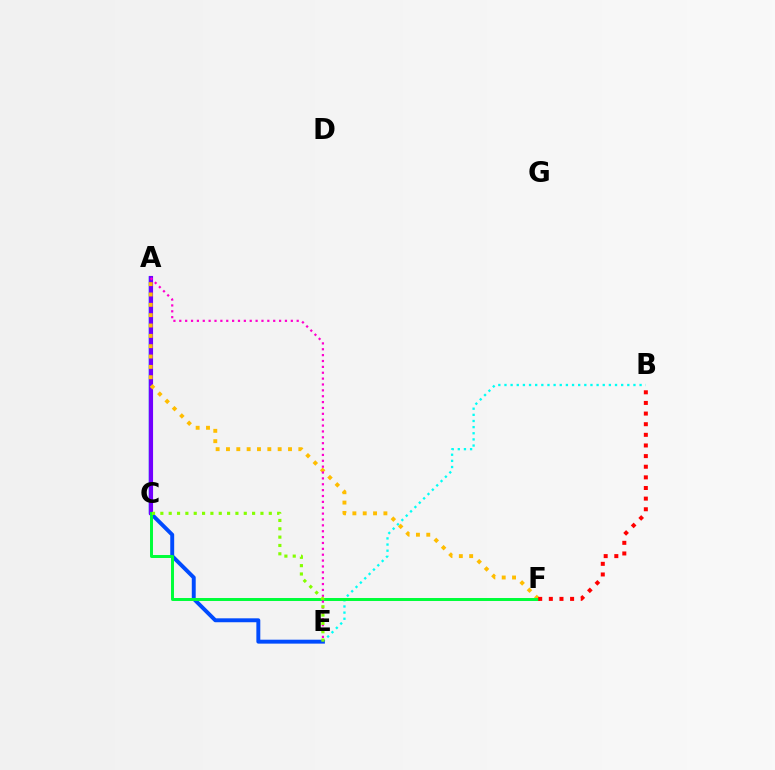{('B', 'E'): [{'color': '#00fff6', 'line_style': 'dotted', 'thickness': 1.67}], ('A', 'E'): [{'color': '#004bff', 'line_style': 'solid', 'thickness': 2.83}, {'color': '#ff00cf', 'line_style': 'dotted', 'thickness': 1.59}], ('A', 'C'): [{'color': '#7200ff', 'line_style': 'solid', 'thickness': 2.97}], ('A', 'F'): [{'color': '#ffbd00', 'line_style': 'dotted', 'thickness': 2.81}], ('C', 'F'): [{'color': '#00ff39', 'line_style': 'solid', 'thickness': 2.14}], ('C', 'E'): [{'color': '#84ff00', 'line_style': 'dotted', 'thickness': 2.27}], ('B', 'F'): [{'color': '#ff0000', 'line_style': 'dotted', 'thickness': 2.89}]}